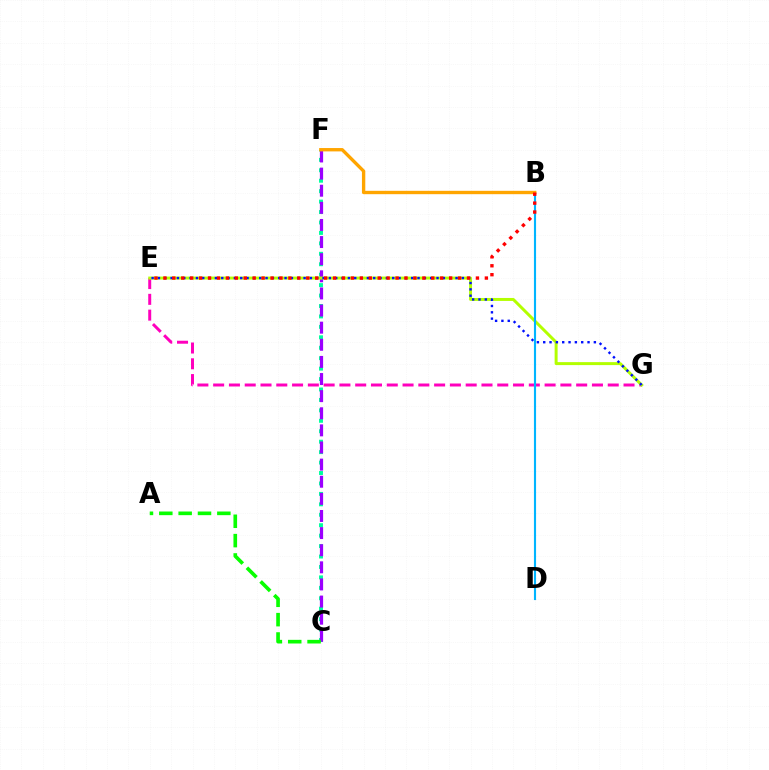{('C', 'F'): [{'color': '#00ff9d', 'line_style': 'dotted', 'thickness': 2.84}, {'color': '#9b00ff', 'line_style': 'dashed', 'thickness': 2.33}], ('E', 'G'): [{'color': '#ff00bd', 'line_style': 'dashed', 'thickness': 2.14}, {'color': '#b3ff00', 'line_style': 'solid', 'thickness': 2.14}, {'color': '#0010ff', 'line_style': 'dotted', 'thickness': 1.72}], ('B', 'D'): [{'color': '#00b5ff', 'line_style': 'solid', 'thickness': 1.53}], ('A', 'C'): [{'color': '#08ff00', 'line_style': 'dashed', 'thickness': 2.63}], ('B', 'F'): [{'color': '#ffa500', 'line_style': 'solid', 'thickness': 2.42}], ('B', 'E'): [{'color': '#ff0000', 'line_style': 'dotted', 'thickness': 2.43}]}